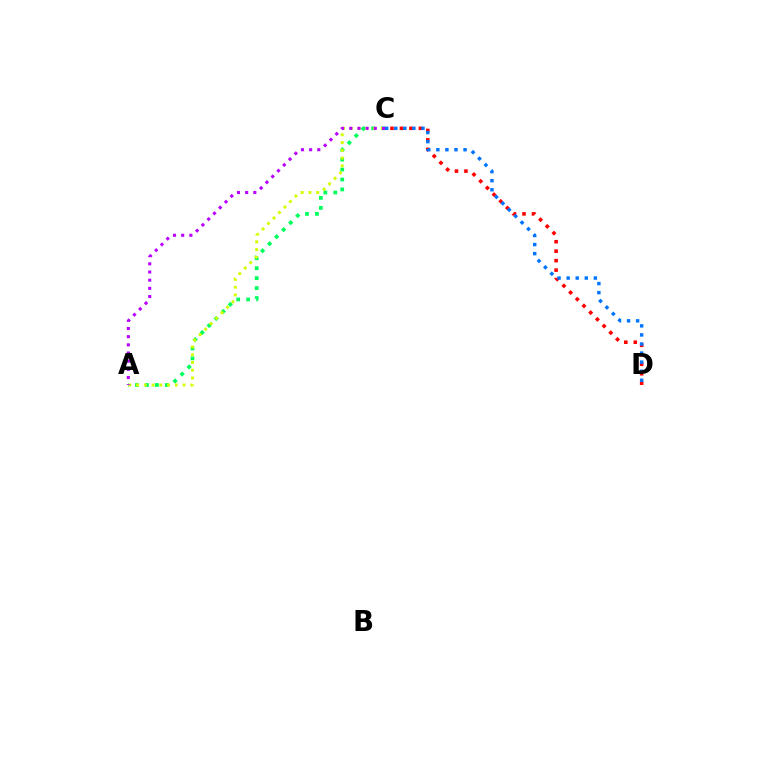{('A', 'C'): [{'color': '#00ff5c', 'line_style': 'dotted', 'thickness': 2.7}, {'color': '#d1ff00', 'line_style': 'dotted', 'thickness': 2.11}, {'color': '#b900ff', 'line_style': 'dotted', 'thickness': 2.22}], ('C', 'D'): [{'color': '#ff0000', 'line_style': 'dotted', 'thickness': 2.57}, {'color': '#0074ff', 'line_style': 'dotted', 'thickness': 2.46}]}